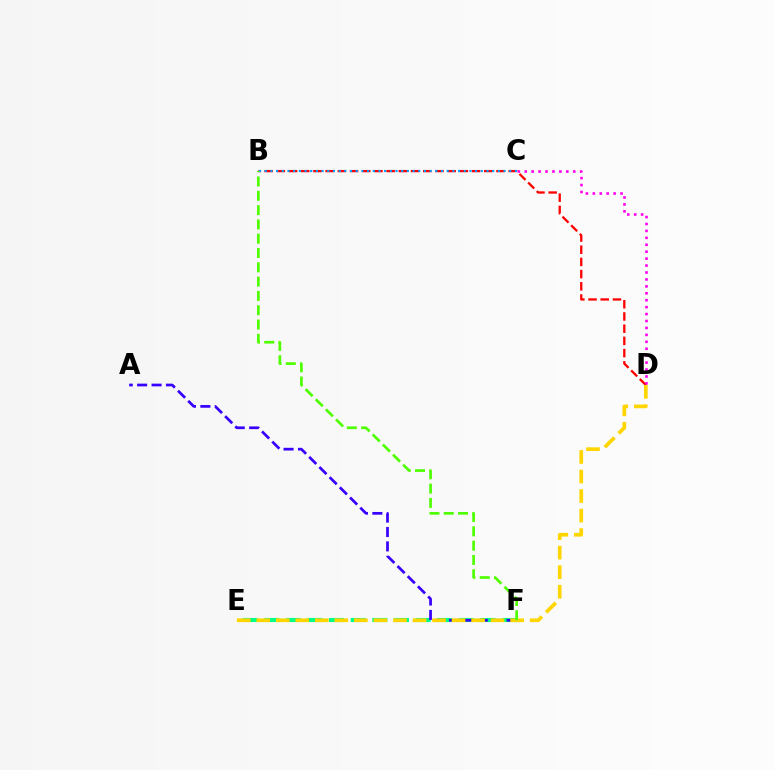{('E', 'F'): [{'color': '#00ff86', 'line_style': 'dashed', 'thickness': 2.94}], ('B', 'D'): [{'color': '#ff0000', 'line_style': 'dashed', 'thickness': 1.66}], ('C', 'D'): [{'color': '#ff00ed', 'line_style': 'dotted', 'thickness': 1.88}], ('B', 'C'): [{'color': '#009eff', 'line_style': 'dotted', 'thickness': 1.55}], ('A', 'F'): [{'color': '#3700ff', 'line_style': 'dashed', 'thickness': 1.96}], ('D', 'E'): [{'color': '#ffd500', 'line_style': 'dashed', 'thickness': 2.65}], ('B', 'F'): [{'color': '#4fff00', 'line_style': 'dashed', 'thickness': 1.94}]}